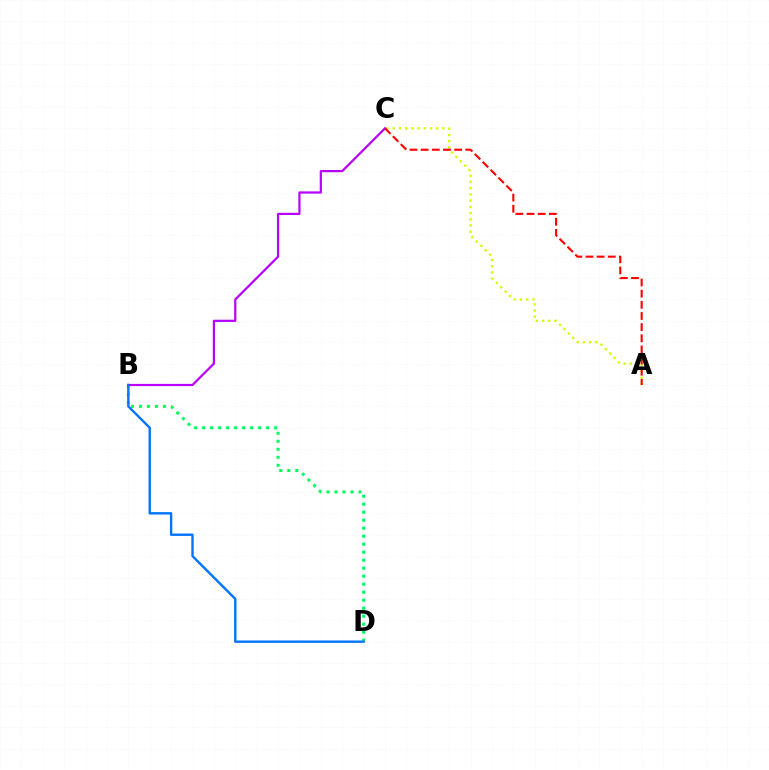{('A', 'C'): [{'color': '#d1ff00', 'line_style': 'dotted', 'thickness': 1.69}, {'color': '#ff0000', 'line_style': 'dashed', 'thickness': 1.51}], ('B', 'D'): [{'color': '#00ff5c', 'line_style': 'dotted', 'thickness': 2.17}, {'color': '#0074ff', 'line_style': 'solid', 'thickness': 1.72}], ('B', 'C'): [{'color': '#b900ff', 'line_style': 'solid', 'thickness': 1.59}]}